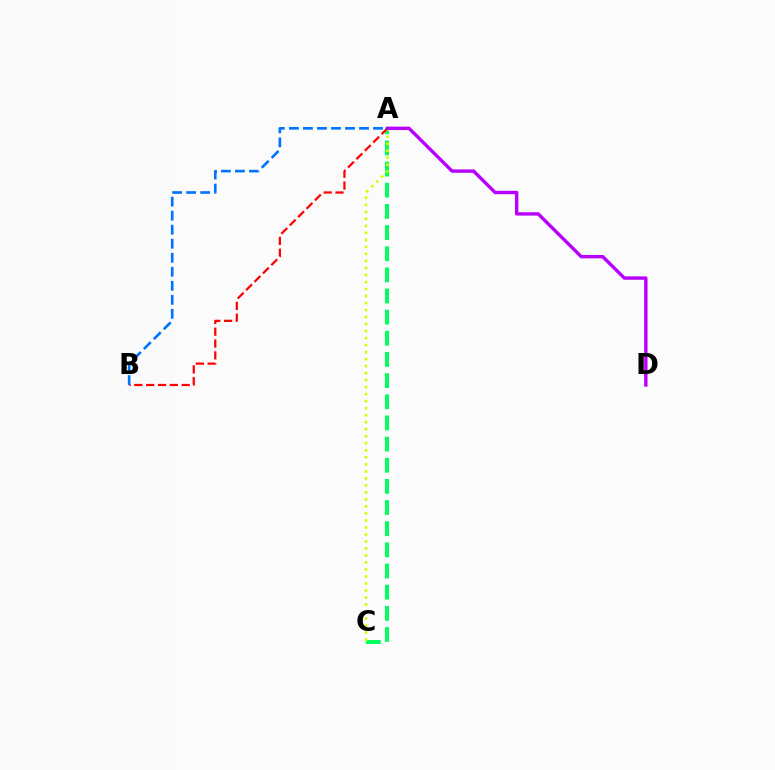{('A', 'C'): [{'color': '#00ff5c', 'line_style': 'dashed', 'thickness': 2.87}, {'color': '#d1ff00', 'line_style': 'dotted', 'thickness': 1.91}], ('A', 'B'): [{'color': '#ff0000', 'line_style': 'dashed', 'thickness': 1.61}, {'color': '#0074ff', 'line_style': 'dashed', 'thickness': 1.91}], ('A', 'D'): [{'color': '#b900ff', 'line_style': 'solid', 'thickness': 2.45}]}